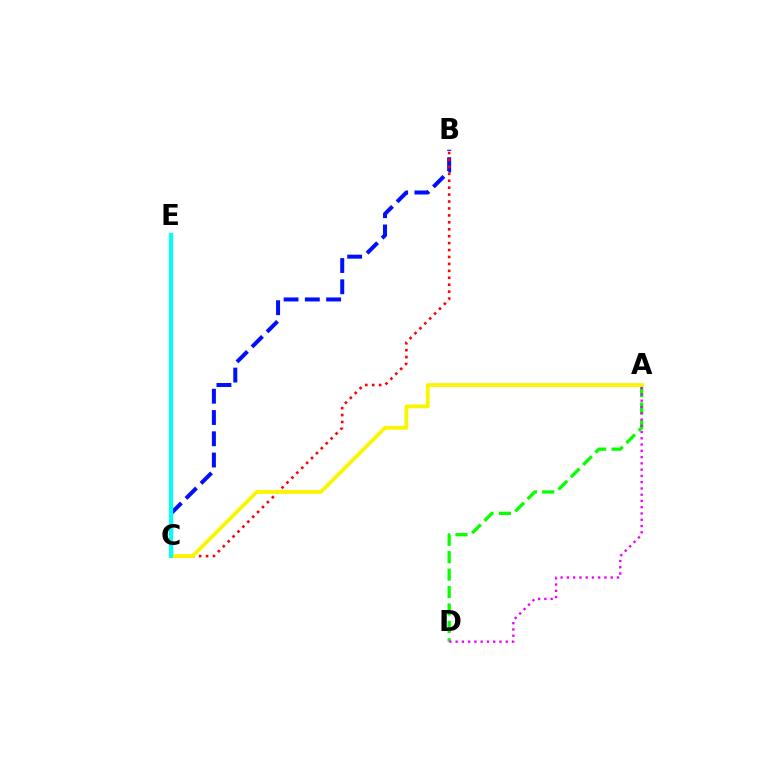{('B', 'C'): [{'color': '#0010ff', 'line_style': 'dashed', 'thickness': 2.89}, {'color': '#ff0000', 'line_style': 'dotted', 'thickness': 1.88}], ('A', 'D'): [{'color': '#08ff00', 'line_style': 'dashed', 'thickness': 2.37}, {'color': '#ee00ff', 'line_style': 'dotted', 'thickness': 1.7}], ('A', 'C'): [{'color': '#fcf500', 'line_style': 'solid', 'thickness': 2.73}], ('C', 'E'): [{'color': '#00fff6', 'line_style': 'solid', 'thickness': 2.99}]}